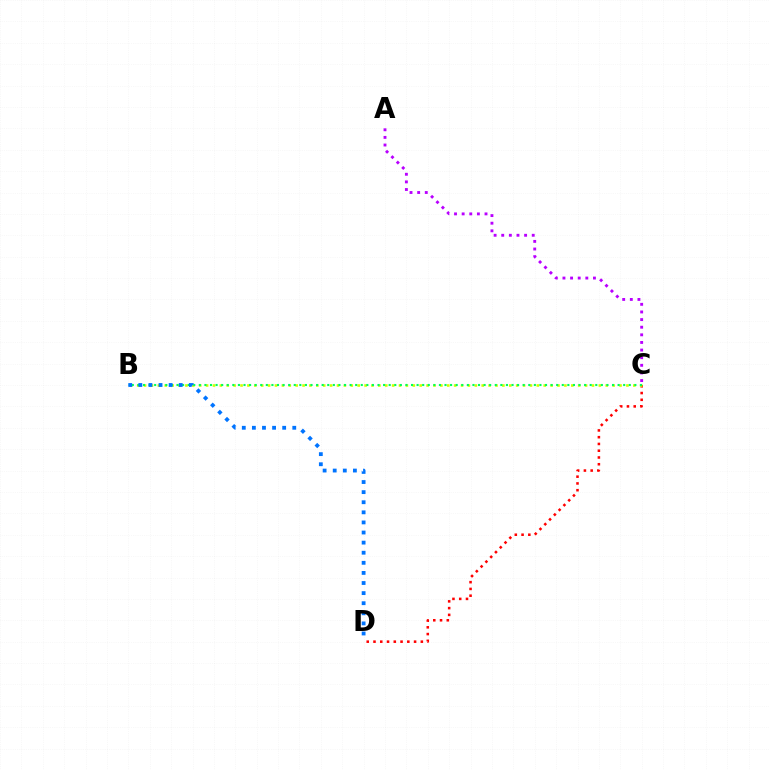{('C', 'D'): [{'color': '#ff0000', 'line_style': 'dotted', 'thickness': 1.84}], ('B', 'C'): [{'color': '#d1ff00', 'line_style': 'dotted', 'thickness': 1.87}, {'color': '#00ff5c', 'line_style': 'dotted', 'thickness': 1.52}], ('A', 'C'): [{'color': '#b900ff', 'line_style': 'dotted', 'thickness': 2.07}], ('B', 'D'): [{'color': '#0074ff', 'line_style': 'dotted', 'thickness': 2.74}]}